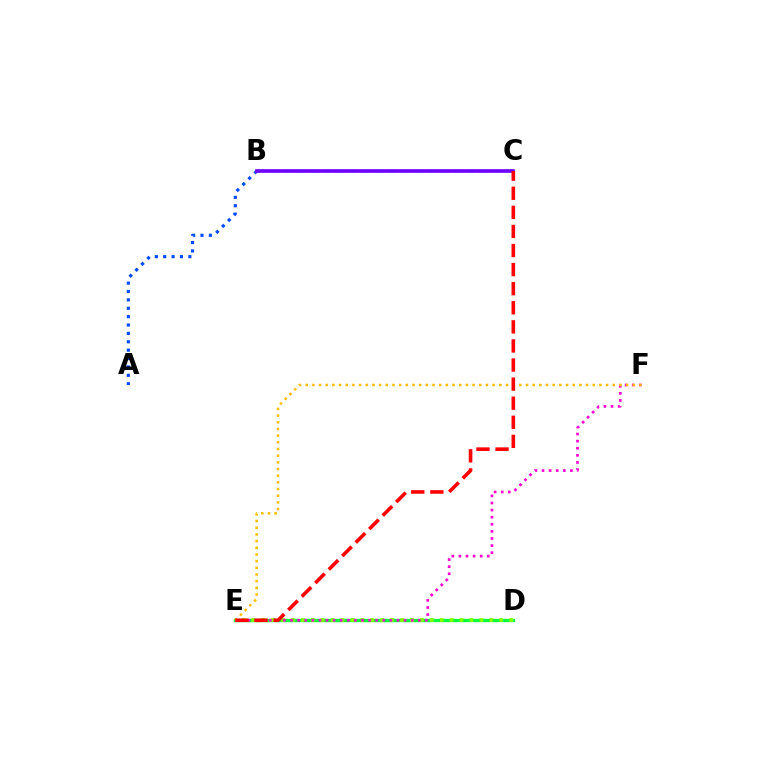{('A', 'B'): [{'color': '#004bff', 'line_style': 'dotted', 'thickness': 2.28}], ('D', 'E'): [{'color': '#00ff39', 'line_style': 'solid', 'thickness': 2.43}, {'color': '#84ff00', 'line_style': 'dotted', 'thickness': 2.7}], ('E', 'F'): [{'color': '#ff00cf', 'line_style': 'dotted', 'thickness': 1.93}, {'color': '#ffbd00', 'line_style': 'dotted', 'thickness': 1.81}], ('B', 'C'): [{'color': '#00fff6', 'line_style': 'dashed', 'thickness': 1.77}, {'color': '#7200ff', 'line_style': 'solid', 'thickness': 2.63}], ('C', 'E'): [{'color': '#ff0000', 'line_style': 'dashed', 'thickness': 2.59}]}